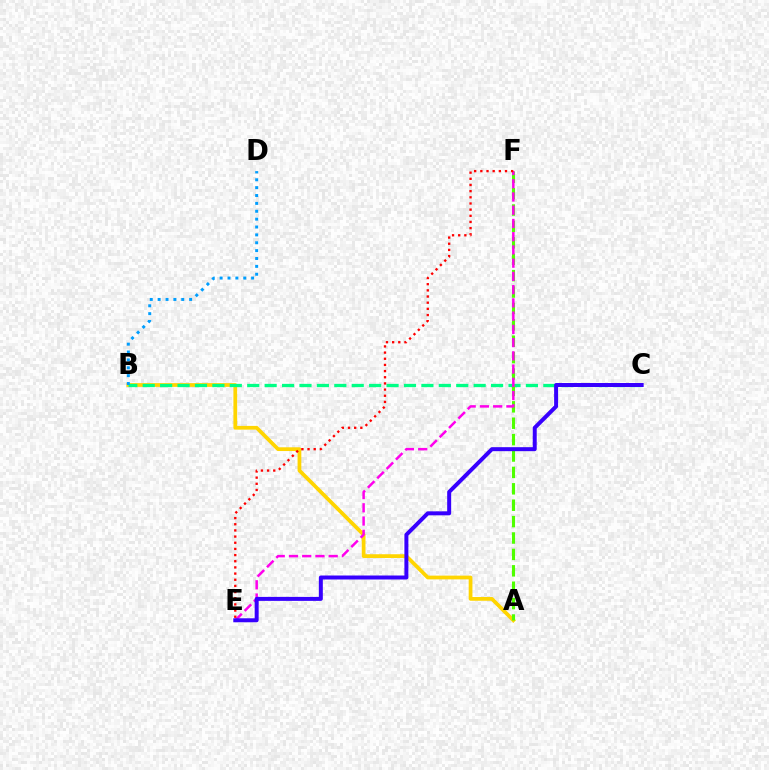{('A', 'B'): [{'color': '#ffd500', 'line_style': 'solid', 'thickness': 2.7}], ('B', 'C'): [{'color': '#00ff86', 'line_style': 'dashed', 'thickness': 2.37}], ('A', 'F'): [{'color': '#4fff00', 'line_style': 'dashed', 'thickness': 2.23}], ('E', 'F'): [{'color': '#ff00ed', 'line_style': 'dashed', 'thickness': 1.8}, {'color': '#ff0000', 'line_style': 'dotted', 'thickness': 1.68}], ('C', 'E'): [{'color': '#3700ff', 'line_style': 'solid', 'thickness': 2.87}], ('B', 'D'): [{'color': '#009eff', 'line_style': 'dotted', 'thickness': 2.14}]}